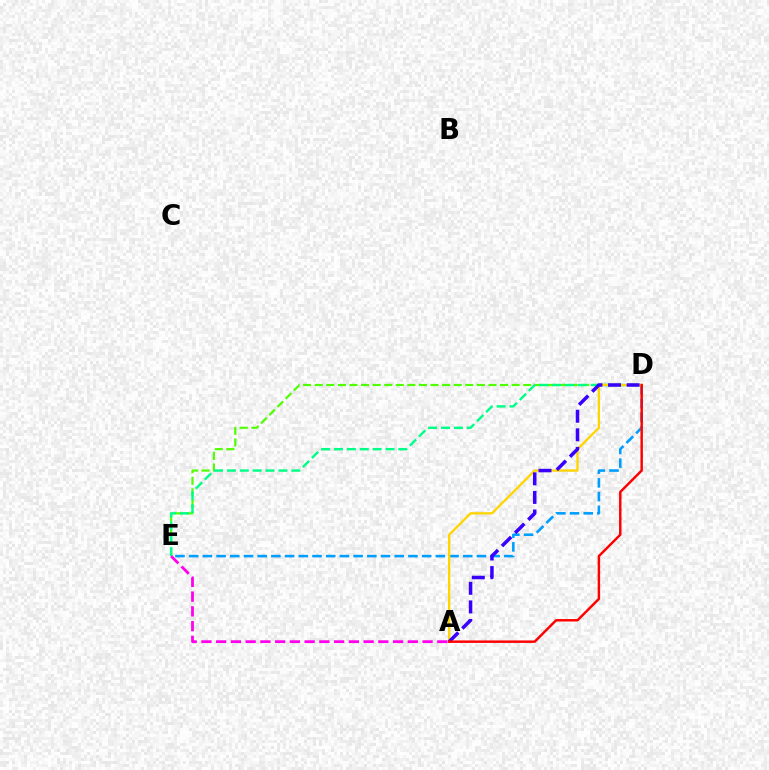{('D', 'E'): [{'color': '#4fff00', 'line_style': 'dashed', 'thickness': 1.57}, {'color': '#00ff86', 'line_style': 'dashed', 'thickness': 1.75}, {'color': '#009eff', 'line_style': 'dashed', 'thickness': 1.86}], ('A', 'E'): [{'color': '#ff00ed', 'line_style': 'dashed', 'thickness': 2.0}], ('A', 'D'): [{'color': '#ffd500', 'line_style': 'solid', 'thickness': 1.66}, {'color': '#3700ff', 'line_style': 'dashed', 'thickness': 2.52}, {'color': '#ff0000', 'line_style': 'solid', 'thickness': 1.77}]}